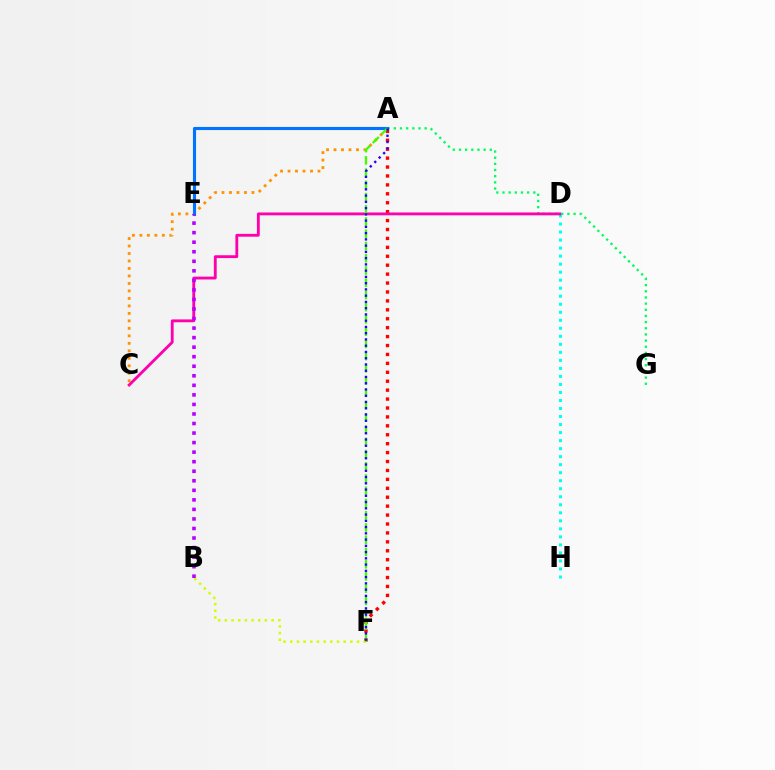{('A', 'F'): [{'color': '#ff0000', 'line_style': 'dotted', 'thickness': 2.42}, {'color': '#3dff00', 'line_style': 'dashed', 'thickness': 1.66}, {'color': '#2500ff', 'line_style': 'dotted', 'thickness': 1.7}], ('A', 'G'): [{'color': '#00ff5c', 'line_style': 'dotted', 'thickness': 1.67}], ('D', 'H'): [{'color': '#00fff6', 'line_style': 'dotted', 'thickness': 2.18}], ('A', 'C'): [{'color': '#ff9400', 'line_style': 'dotted', 'thickness': 2.03}], ('C', 'D'): [{'color': '#ff00ac', 'line_style': 'solid', 'thickness': 2.04}], ('A', 'E'): [{'color': '#0074ff', 'line_style': 'solid', 'thickness': 2.25}], ('B', 'F'): [{'color': '#d1ff00', 'line_style': 'dotted', 'thickness': 1.81}], ('B', 'E'): [{'color': '#b900ff', 'line_style': 'dotted', 'thickness': 2.59}]}